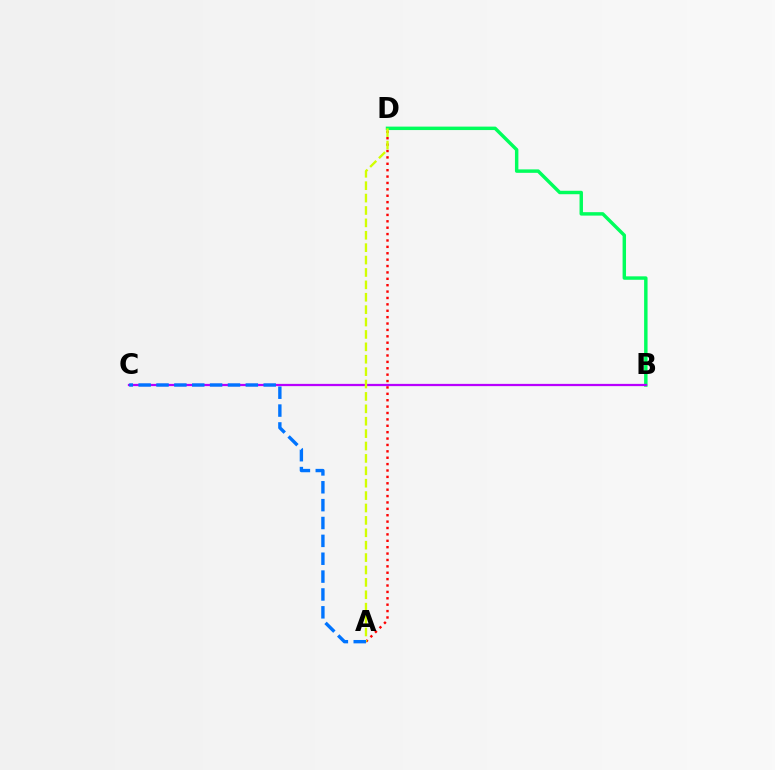{('B', 'D'): [{'color': '#00ff5c', 'line_style': 'solid', 'thickness': 2.48}], ('A', 'D'): [{'color': '#ff0000', 'line_style': 'dotted', 'thickness': 1.74}, {'color': '#d1ff00', 'line_style': 'dashed', 'thickness': 1.68}], ('B', 'C'): [{'color': '#b900ff', 'line_style': 'solid', 'thickness': 1.62}], ('A', 'C'): [{'color': '#0074ff', 'line_style': 'dashed', 'thickness': 2.43}]}